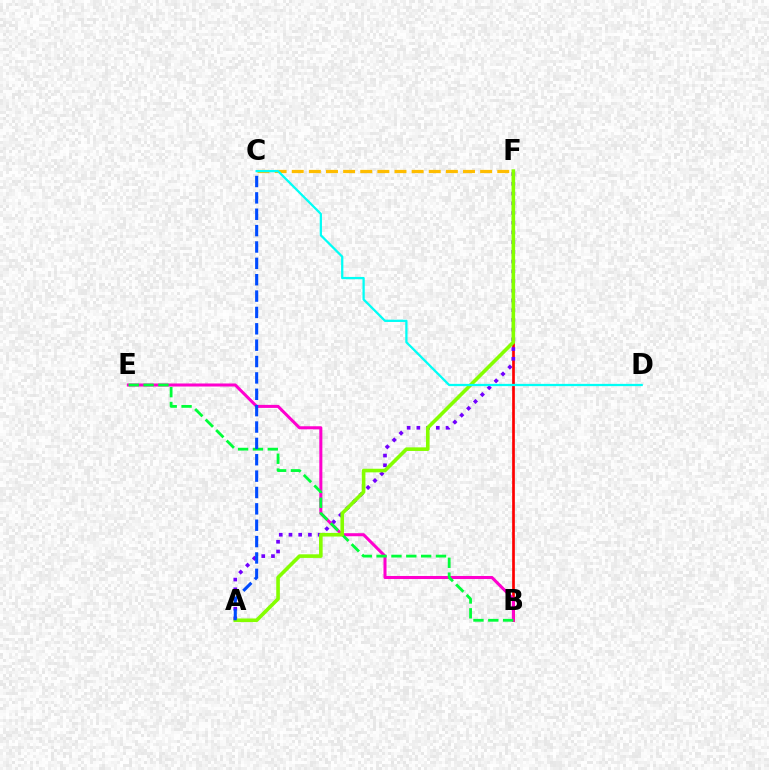{('C', 'F'): [{'color': '#ffbd00', 'line_style': 'dashed', 'thickness': 2.33}], ('B', 'F'): [{'color': '#ff0000', 'line_style': 'solid', 'thickness': 1.94}], ('A', 'F'): [{'color': '#7200ff', 'line_style': 'dotted', 'thickness': 2.64}, {'color': '#84ff00', 'line_style': 'solid', 'thickness': 2.6}], ('B', 'E'): [{'color': '#ff00cf', 'line_style': 'solid', 'thickness': 2.19}, {'color': '#00ff39', 'line_style': 'dashed', 'thickness': 2.02}], ('C', 'D'): [{'color': '#00fff6', 'line_style': 'solid', 'thickness': 1.63}], ('A', 'C'): [{'color': '#004bff', 'line_style': 'dashed', 'thickness': 2.22}]}